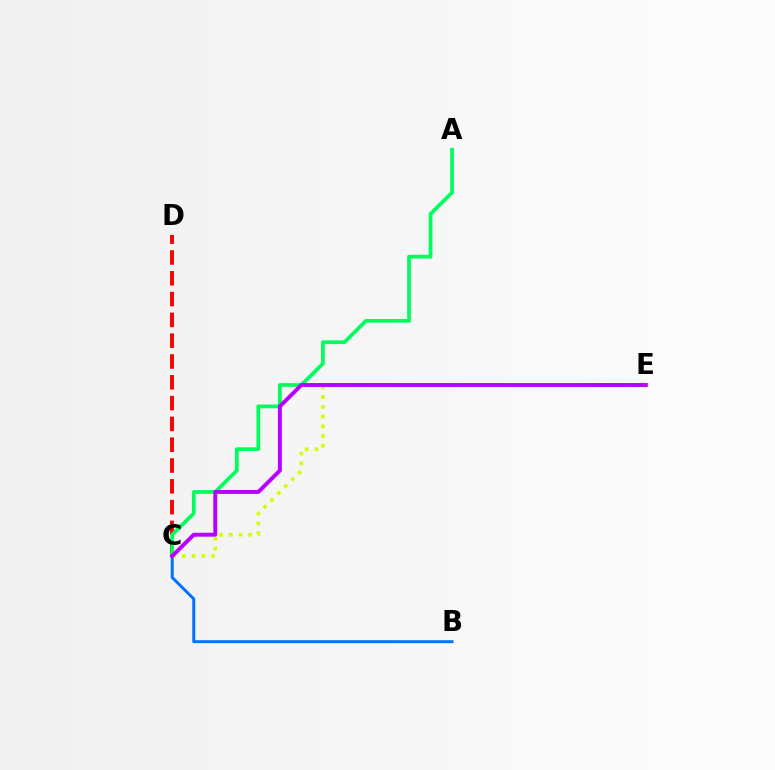{('C', 'D'): [{'color': '#ff0000', 'line_style': 'dashed', 'thickness': 2.83}], ('A', 'C'): [{'color': '#00ff5c', 'line_style': 'solid', 'thickness': 2.69}], ('B', 'C'): [{'color': '#0074ff', 'line_style': 'solid', 'thickness': 2.14}], ('C', 'E'): [{'color': '#d1ff00', 'line_style': 'dotted', 'thickness': 2.65}, {'color': '#b900ff', 'line_style': 'solid', 'thickness': 2.83}]}